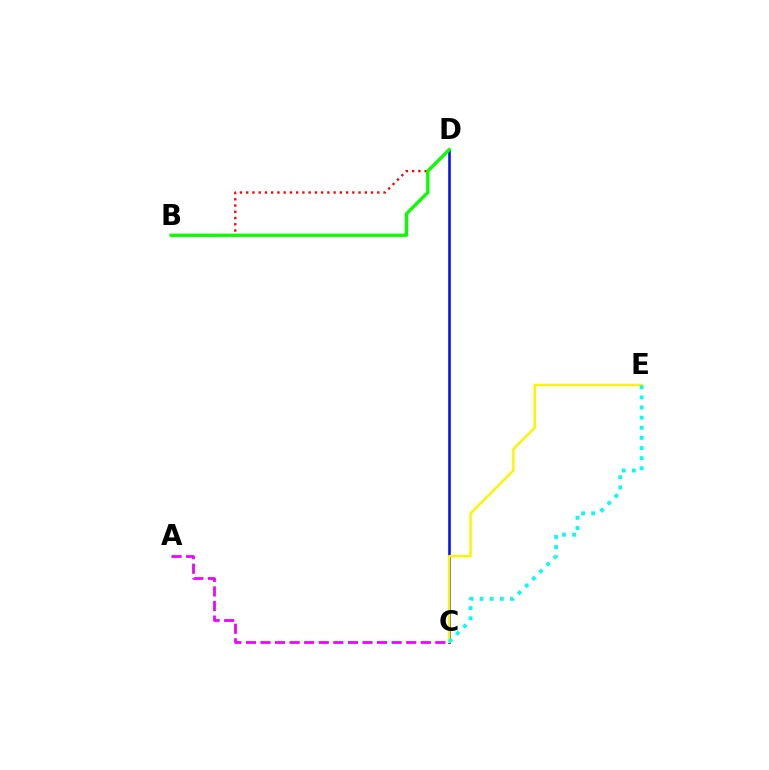{('C', 'D'): [{'color': '#0010ff', 'line_style': 'solid', 'thickness': 1.86}], ('B', 'D'): [{'color': '#ff0000', 'line_style': 'dotted', 'thickness': 1.7}, {'color': '#08ff00', 'line_style': 'solid', 'thickness': 2.4}], ('C', 'E'): [{'color': '#fcf500', 'line_style': 'solid', 'thickness': 1.77}, {'color': '#00fff6', 'line_style': 'dotted', 'thickness': 2.75}], ('A', 'C'): [{'color': '#ee00ff', 'line_style': 'dashed', 'thickness': 1.98}]}